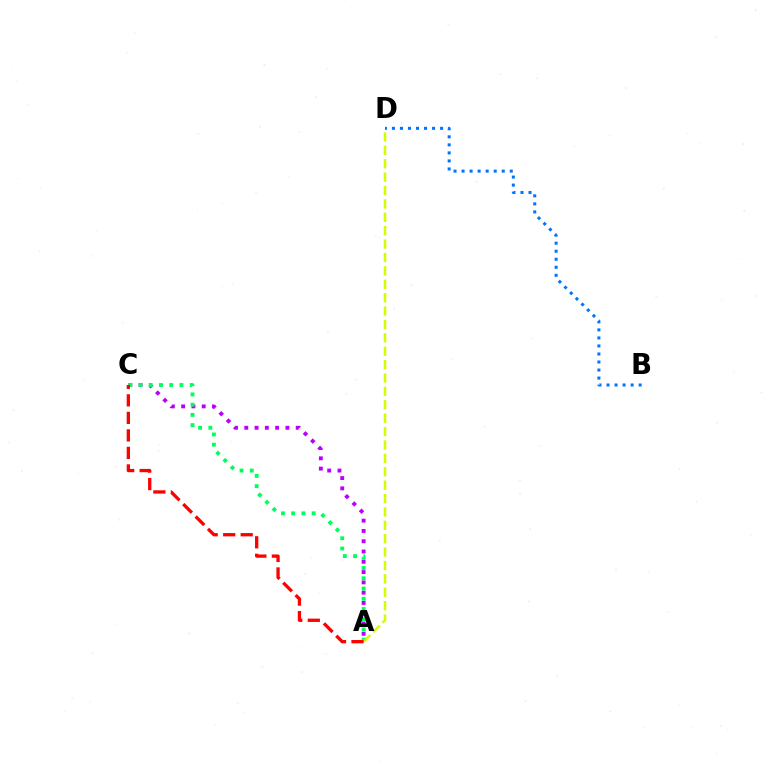{('A', 'C'): [{'color': '#b900ff', 'line_style': 'dotted', 'thickness': 2.79}, {'color': '#00ff5c', 'line_style': 'dotted', 'thickness': 2.78}, {'color': '#ff0000', 'line_style': 'dashed', 'thickness': 2.38}], ('B', 'D'): [{'color': '#0074ff', 'line_style': 'dotted', 'thickness': 2.18}], ('A', 'D'): [{'color': '#d1ff00', 'line_style': 'dashed', 'thickness': 1.82}]}